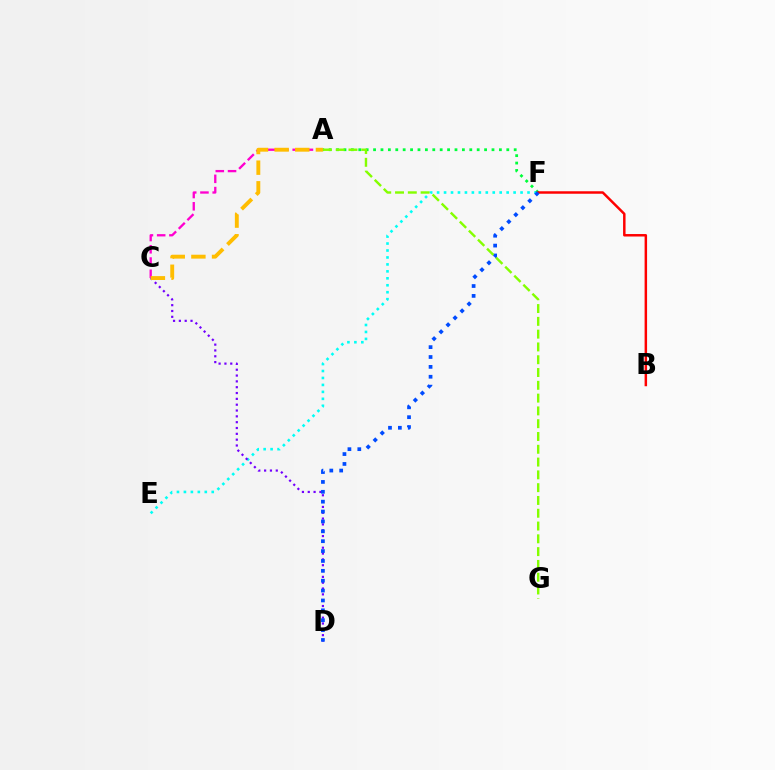{('E', 'F'): [{'color': '#00fff6', 'line_style': 'dotted', 'thickness': 1.89}], ('A', 'F'): [{'color': '#00ff39', 'line_style': 'dotted', 'thickness': 2.01}], ('A', 'C'): [{'color': '#ff00cf', 'line_style': 'dashed', 'thickness': 1.66}, {'color': '#ffbd00', 'line_style': 'dashed', 'thickness': 2.8}], ('C', 'D'): [{'color': '#7200ff', 'line_style': 'dotted', 'thickness': 1.58}], ('B', 'F'): [{'color': '#ff0000', 'line_style': 'solid', 'thickness': 1.79}], ('D', 'F'): [{'color': '#004bff', 'line_style': 'dotted', 'thickness': 2.68}], ('A', 'G'): [{'color': '#84ff00', 'line_style': 'dashed', 'thickness': 1.74}]}